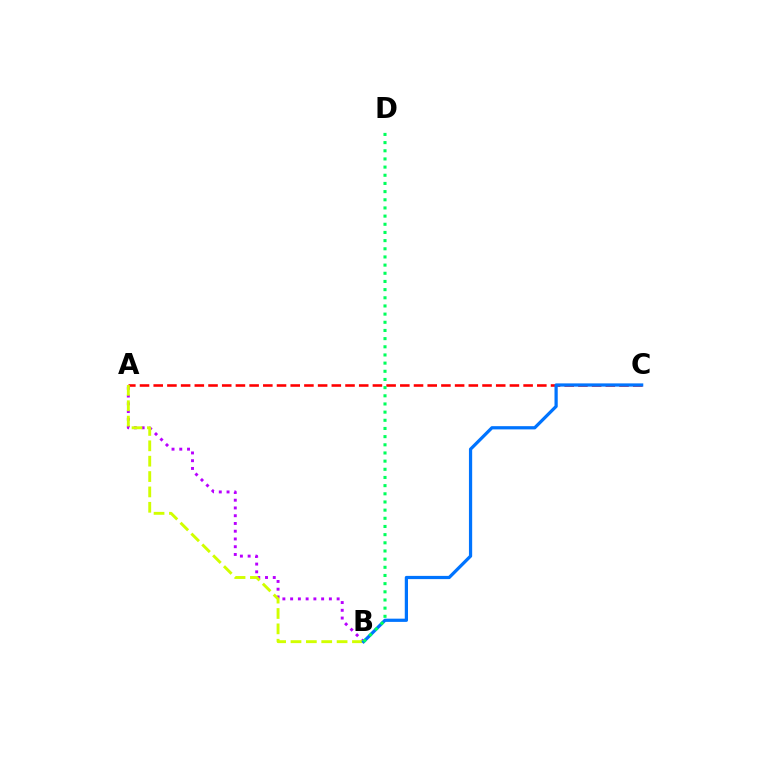{('A', 'C'): [{'color': '#ff0000', 'line_style': 'dashed', 'thickness': 1.86}], ('A', 'B'): [{'color': '#b900ff', 'line_style': 'dotted', 'thickness': 2.11}, {'color': '#d1ff00', 'line_style': 'dashed', 'thickness': 2.09}], ('B', 'C'): [{'color': '#0074ff', 'line_style': 'solid', 'thickness': 2.32}], ('B', 'D'): [{'color': '#00ff5c', 'line_style': 'dotted', 'thickness': 2.22}]}